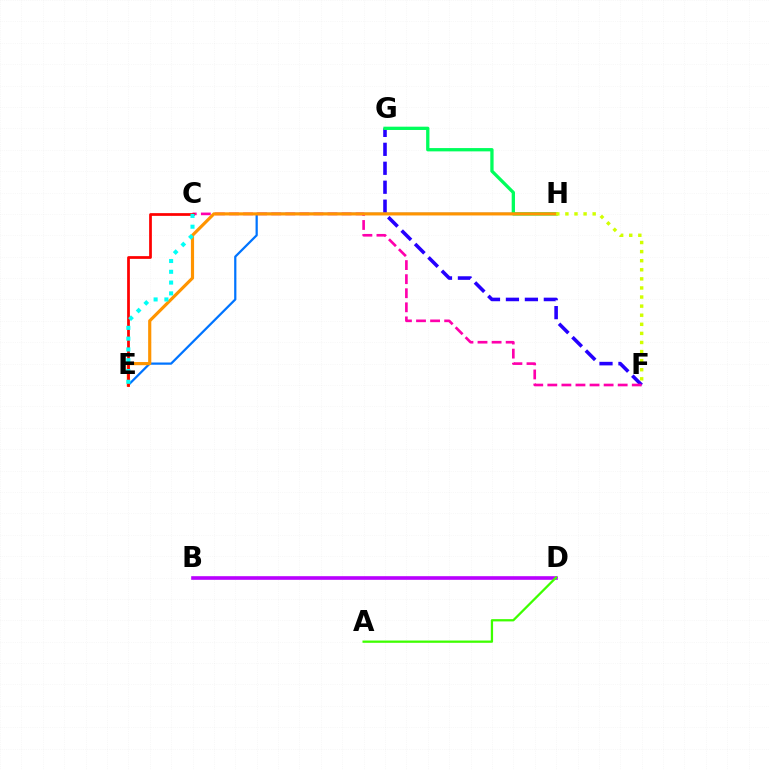{('F', 'G'): [{'color': '#2500ff', 'line_style': 'dashed', 'thickness': 2.57}], ('E', 'H'): [{'color': '#0074ff', 'line_style': 'solid', 'thickness': 1.61}, {'color': '#ff9400', 'line_style': 'solid', 'thickness': 2.27}], ('C', 'F'): [{'color': '#ff00ac', 'line_style': 'dashed', 'thickness': 1.91}], ('G', 'H'): [{'color': '#00ff5c', 'line_style': 'solid', 'thickness': 2.37}], ('C', 'E'): [{'color': '#ff0000', 'line_style': 'solid', 'thickness': 1.97}, {'color': '#00fff6', 'line_style': 'dotted', 'thickness': 2.93}], ('F', 'H'): [{'color': '#d1ff00', 'line_style': 'dotted', 'thickness': 2.47}], ('B', 'D'): [{'color': '#b900ff', 'line_style': 'solid', 'thickness': 2.61}], ('A', 'D'): [{'color': '#3dff00', 'line_style': 'solid', 'thickness': 1.63}]}